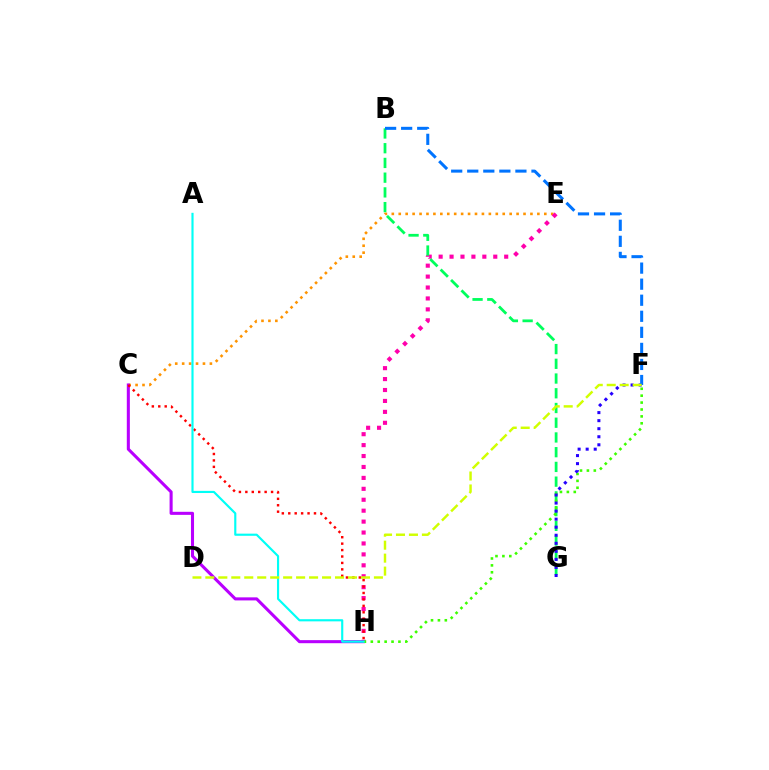{('C', 'E'): [{'color': '#ff9400', 'line_style': 'dotted', 'thickness': 1.88}], ('E', 'H'): [{'color': '#ff00ac', 'line_style': 'dotted', 'thickness': 2.97}], ('C', 'H'): [{'color': '#b900ff', 'line_style': 'solid', 'thickness': 2.21}, {'color': '#ff0000', 'line_style': 'dotted', 'thickness': 1.75}], ('B', 'G'): [{'color': '#00ff5c', 'line_style': 'dashed', 'thickness': 2.0}], ('F', 'H'): [{'color': '#3dff00', 'line_style': 'dotted', 'thickness': 1.88}], ('A', 'H'): [{'color': '#00fff6', 'line_style': 'solid', 'thickness': 1.55}], ('F', 'G'): [{'color': '#2500ff', 'line_style': 'dotted', 'thickness': 2.19}], ('B', 'F'): [{'color': '#0074ff', 'line_style': 'dashed', 'thickness': 2.18}], ('D', 'F'): [{'color': '#d1ff00', 'line_style': 'dashed', 'thickness': 1.76}]}